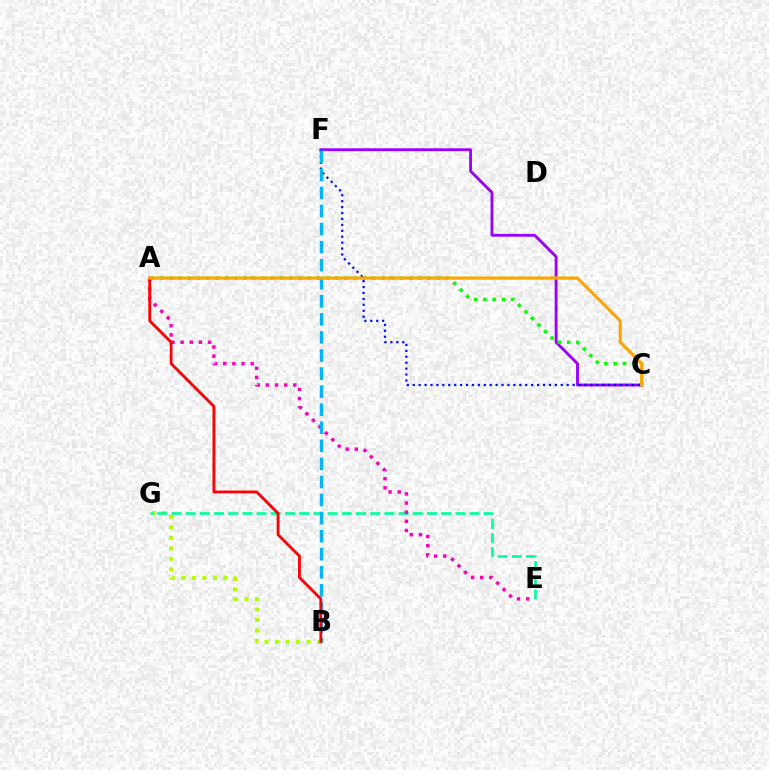{('C', 'F'): [{'color': '#9b00ff', 'line_style': 'solid', 'thickness': 2.06}, {'color': '#0010ff', 'line_style': 'dotted', 'thickness': 1.61}], ('B', 'G'): [{'color': '#b3ff00', 'line_style': 'dotted', 'thickness': 2.85}], ('E', 'G'): [{'color': '#00ff9d', 'line_style': 'dashed', 'thickness': 1.93}], ('A', 'E'): [{'color': '#ff00bd', 'line_style': 'dotted', 'thickness': 2.48}], ('B', 'F'): [{'color': '#00b5ff', 'line_style': 'dashed', 'thickness': 2.45}], ('A', 'C'): [{'color': '#08ff00', 'line_style': 'dotted', 'thickness': 2.51}, {'color': '#ffa500', 'line_style': 'solid', 'thickness': 2.27}], ('A', 'B'): [{'color': '#ff0000', 'line_style': 'solid', 'thickness': 2.03}]}